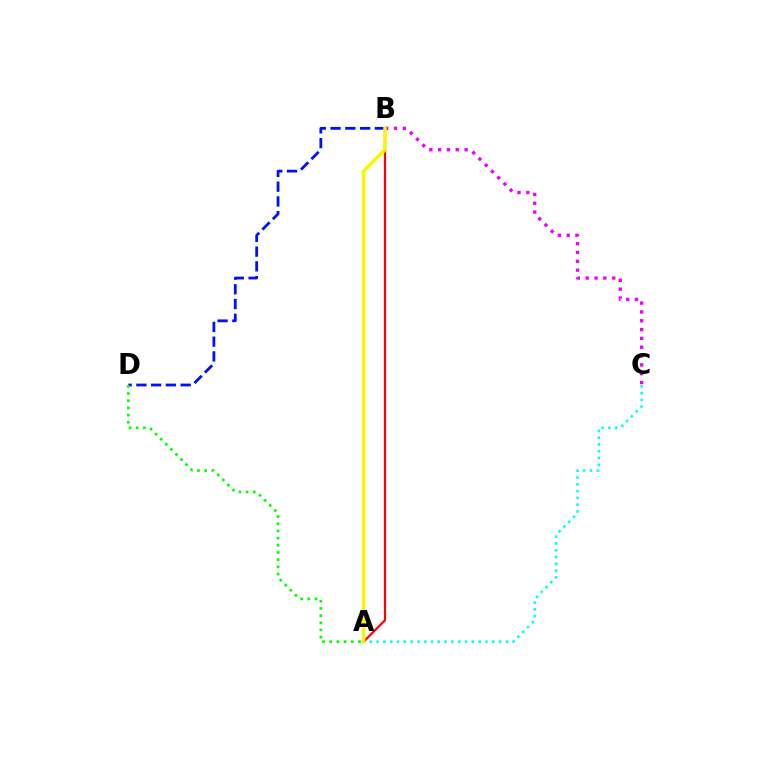{('B', 'D'): [{'color': '#0010ff', 'line_style': 'dashed', 'thickness': 2.01}], ('A', 'C'): [{'color': '#00fff6', 'line_style': 'dotted', 'thickness': 1.85}], ('A', 'B'): [{'color': '#ff0000', 'line_style': 'solid', 'thickness': 1.6}, {'color': '#fcf500', 'line_style': 'solid', 'thickness': 2.52}], ('A', 'D'): [{'color': '#08ff00', 'line_style': 'dotted', 'thickness': 1.95}], ('B', 'C'): [{'color': '#ee00ff', 'line_style': 'dotted', 'thickness': 2.4}]}